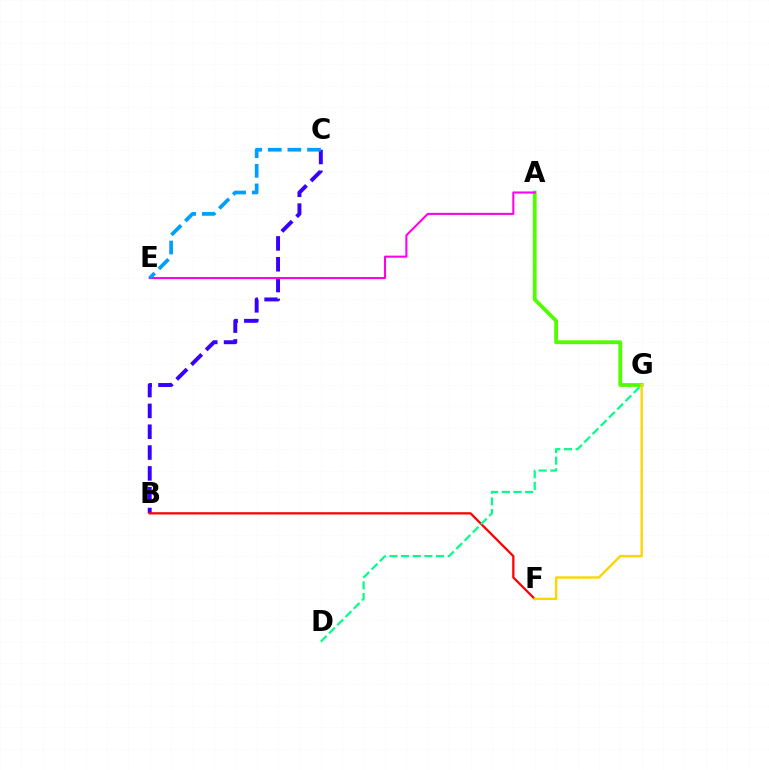{('A', 'G'): [{'color': '#4fff00', 'line_style': 'solid', 'thickness': 2.75}], ('B', 'C'): [{'color': '#3700ff', 'line_style': 'dashed', 'thickness': 2.83}], ('B', 'F'): [{'color': '#ff0000', 'line_style': 'solid', 'thickness': 1.62}], ('A', 'E'): [{'color': '#ff00ed', 'line_style': 'solid', 'thickness': 1.51}], ('C', 'E'): [{'color': '#009eff', 'line_style': 'dashed', 'thickness': 2.66}], ('D', 'G'): [{'color': '#00ff86', 'line_style': 'dashed', 'thickness': 1.58}], ('F', 'G'): [{'color': '#ffd500', 'line_style': 'solid', 'thickness': 1.71}]}